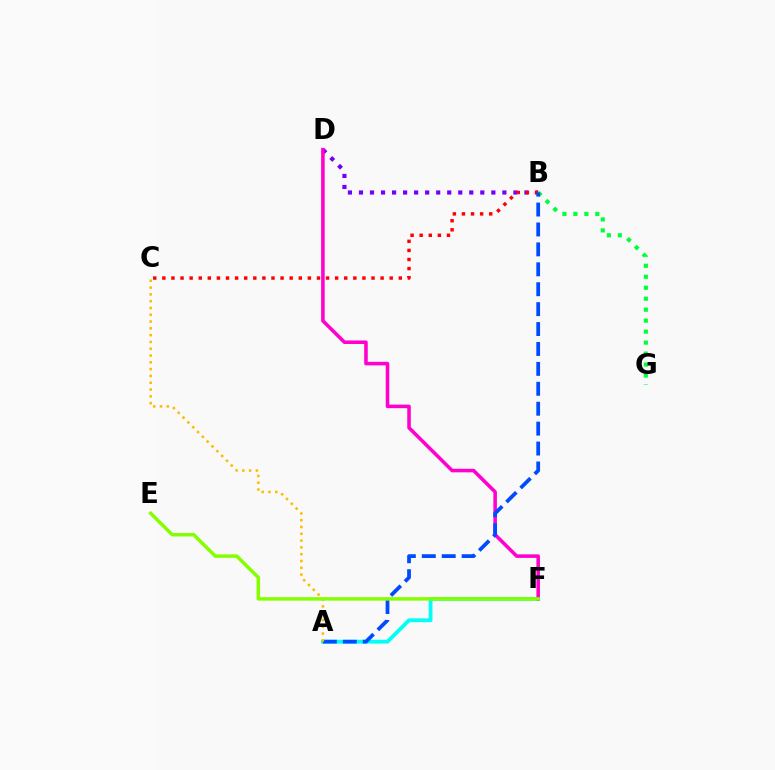{('B', 'G'): [{'color': '#00ff39', 'line_style': 'dotted', 'thickness': 2.98}], ('B', 'D'): [{'color': '#7200ff', 'line_style': 'dotted', 'thickness': 3.0}], ('A', 'F'): [{'color': '#00fff6', 'line_style': 'solid', 'thickness': 2.75}], ('B', 'C'): [{'color': '#ff0000', 'line_style': 'dotted', 'thickness': 2.47}], ('D', 'F'): [{'color': '#ff00cf', 'line_style': 'solid', 'thickness': 2.56}], ('A', 'B'): [{'color': '#004bff', 'line_style': 'dashed', 'thickness': 2.71}], ('A', 'C'): [{'color': '#ffbd00', 'line_style': 'dotted', 'thickness': 1.85}], ('E', 'F'): [{'color': '#84ff00', 'line_style': 'solid', 'thickness': 2.51}]}